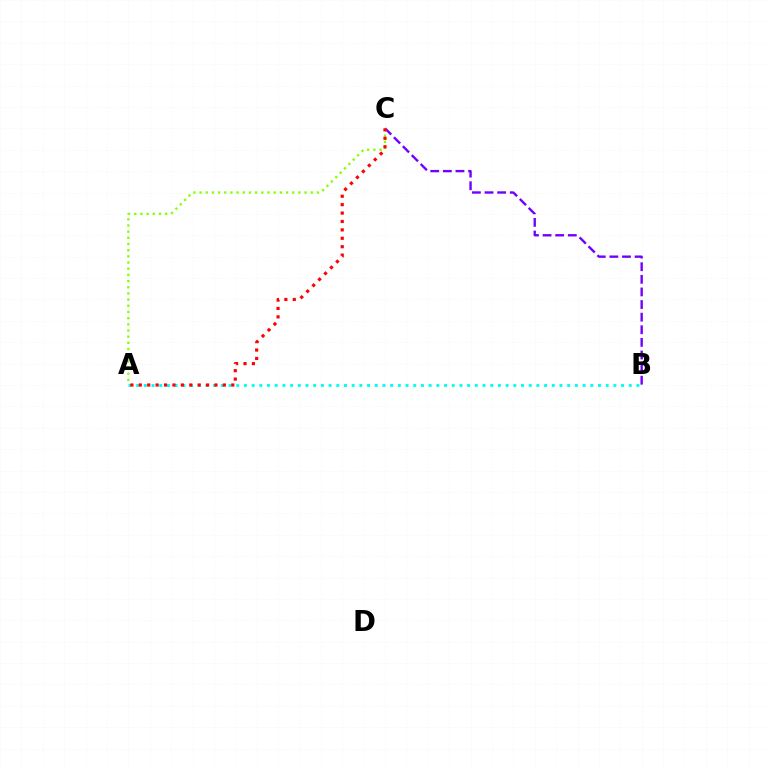{('A', 'B'): [{'color': '#00fff6', 'line_style': 'dotted', 'thickness': 2.09}], ('B', 'C'): [{'color': '#7200ff', 'line_style': 'dashed', 'thickness': 1.71}], ('A', 'C'): [{'color': '#84ff00', 'line_style': 'dotted', 'thickness': 1.68}, {'color': '#ff0000', 'line_style': 'dotted', 'thickness': 2.28}]}